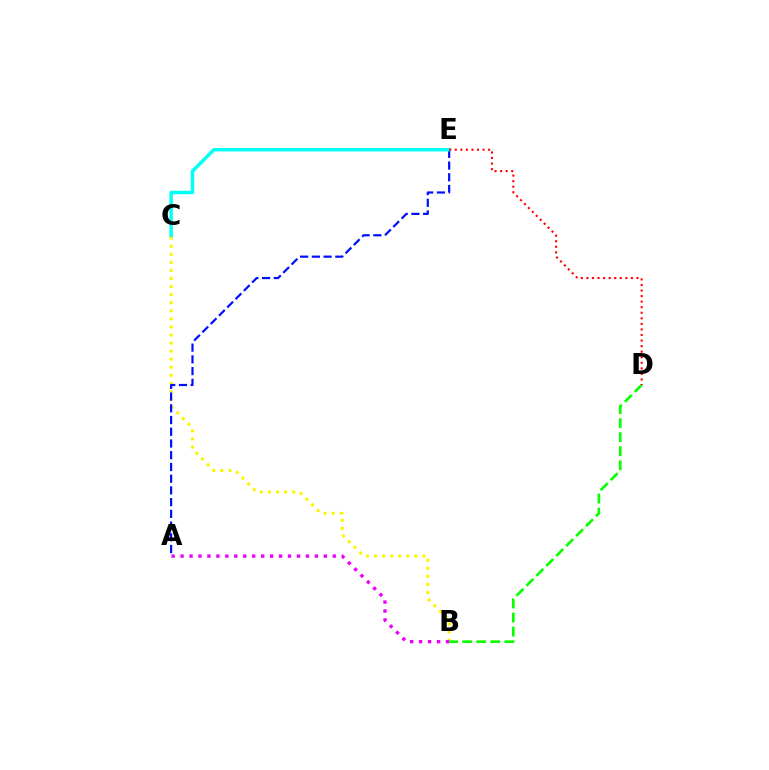{('B', 'C'): [{'color': '#fcf500', 'line_style': 'dotted', 'thickness': 2.19}], ('A', 'E'): [{'color': '#0010ff', 'line_style': 'dashed', 'thickness': 1.59}], ('C', 'E'): [{'color': '#00fff6', 'line_style': 'solid', 'thickness': 2.47}], ('B', 'D'): [{'color': '#08ff00', 'line_style': 'dashed', 'thickness': 1.91}], ('A', 'B'): [{'color': '#ee00ff', 'line_style': 'dotted', 'thickness': 2.43}], ('D', 'E'): [{'color': '#ff0000', 'line_style': 'dotted', 'thickness': 1.51}]}